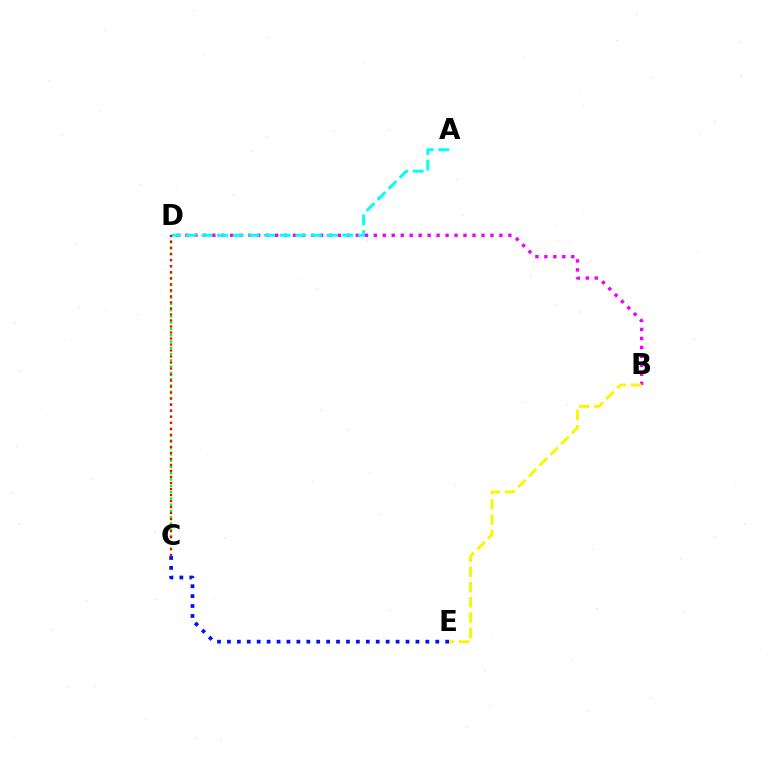{('C', 'D'): [{'color': '#08ff00', 'line_style': 'dotted', 'thickness': 1.7}, {'color': '#ff0000', 'line_style': 'dotted', 'thickness': 1.64}], ('B', 'D'): [{'color': '#ee00ff', 'line_style': 'dotted', 'thickness': 2.44}], ('B', 'E'): [{'color': '#fcf500', 'line_style': 'dashed', 'thickness': 2.07}], ('A', 'D'): [{'color': '#00fff6', 'line_style': 'dashed', 'thickness': 2.13}], ('C', 'E'): [{'color': '#0010ff', 'line_style': 'dotted', 'thickness': 2.7}]}